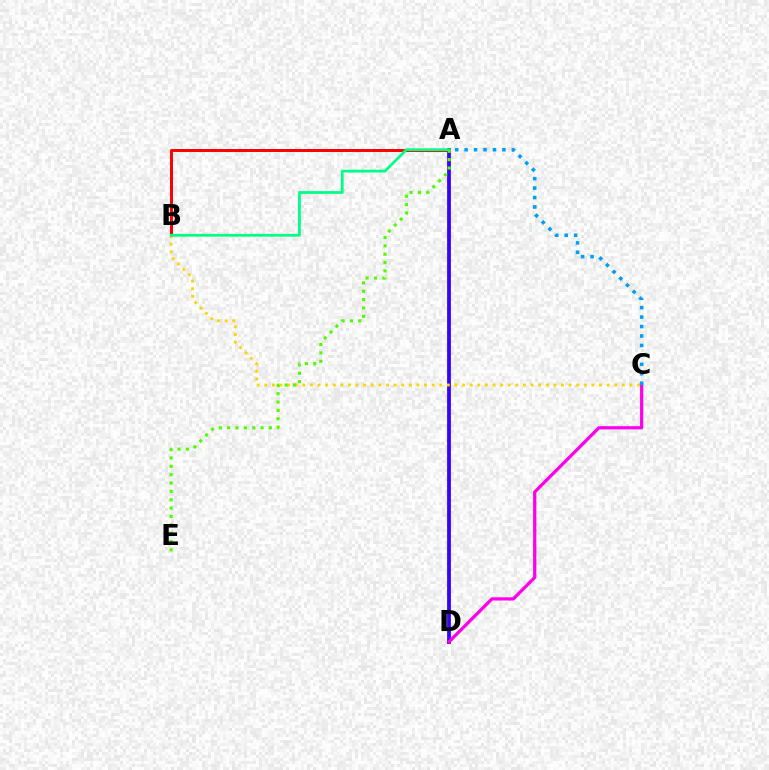{('A', 'B'): [{'color': '#ff0000', 'line_style': 'solid', 'thickness': 2.13}, {'color': '#00ff86', 'line_style': 'solid', 'thickness': 2.01}], ('A', 'D'): [{'color': '#3700ff', 'line_style': 'solid', 'thickness': 2.73}], ('B', 'C'): [{'color': '#ffd500', 'line_style': 'dotted', 'thickness': 2.07}], ('C', 'D'): [{'color': '#ff00ed', 'line_style': 'solid', 'thickness': 2.33}], ('A', 'E'): [{'color': '#4fff00', 'line_style': 'dotted', 'thickness': 2.27}], ('A', 'C'): [{'color': '#009eff', 'line_style': 'dotted', 'thickness': 2.57}]}